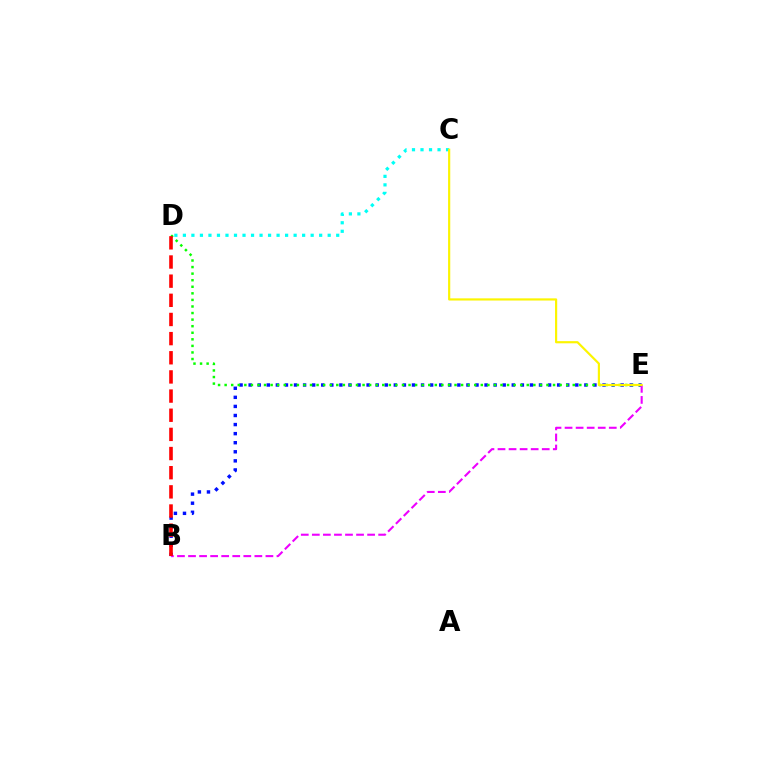{('B', 'E'): [{'color': '#0010ff', 'line_style': 'dotted', 'thickness': 2.47}, {'color': '#ee00ff', 'line_style': 'dashed', 'thickness': 1.5}], ('D', 'E'): [{'color': '#08ff00', 'line_style': 'dotted', 'thickness': 1.78}], ('C', 'D'): [{'color': '#00fff6', 'line_style': 'dotted', 'thickness': 2.31}], ('B', 'D'): [{'color': '#ff0000', 'line_style': 'dashed', 'thickness': 2.6}], ('C', 'E'): [{'color': '#fcf500', 'line_style': 'solid', 'thickness': 1.57}]}